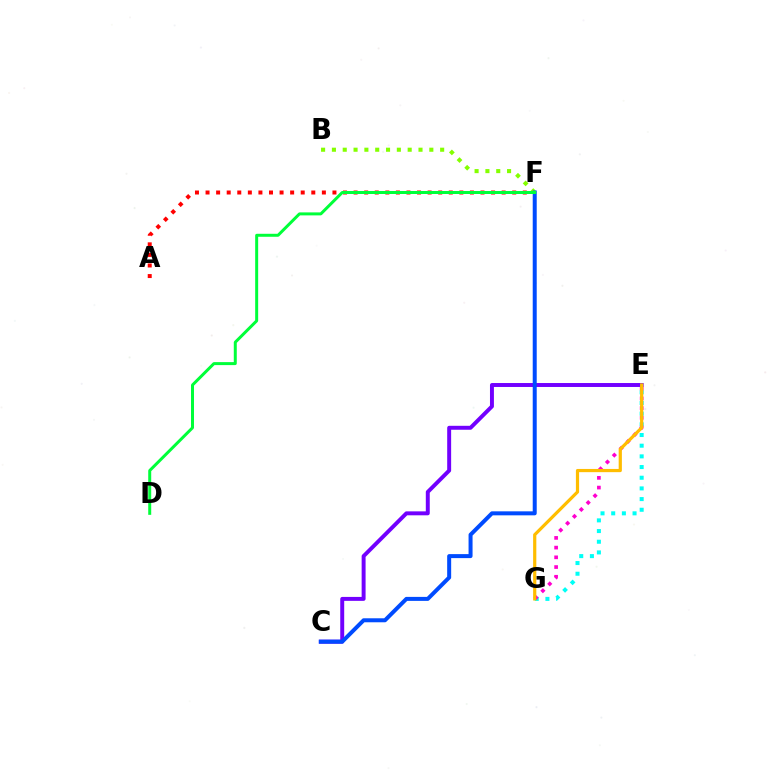{('C', 'E'): [{'color': '#7200ff', 'line_style': 'solid', 'thickness': 2.84}], ('E', 'G'): [{'color': '#00fff6', 'line_style': 'dotted', 'thickness': 2.9}, {'color': '#ff00cf', 'line_style': 'dotted', 'thickness': 2.64}, {'color': '#ffbd00', 'line_style': 'solid', 'thickness': 2.31}], ('A', 'F'): [{'color': '#ff0000', 'line_style': 'dotted', 'thickness': 2.87}], ('B', 'F'): [{'color': '#84ff00', 'line_style': 'dotted', 'thickness': 2.94}], ('C', 'F'): [{'color': '#004bff', 'line_style': 'solid', 'thickness': 2.88}], ('D', 'F'): [{'color': '#00ff39', 'line_style': 'solid', 'thickness': 2.15}]}